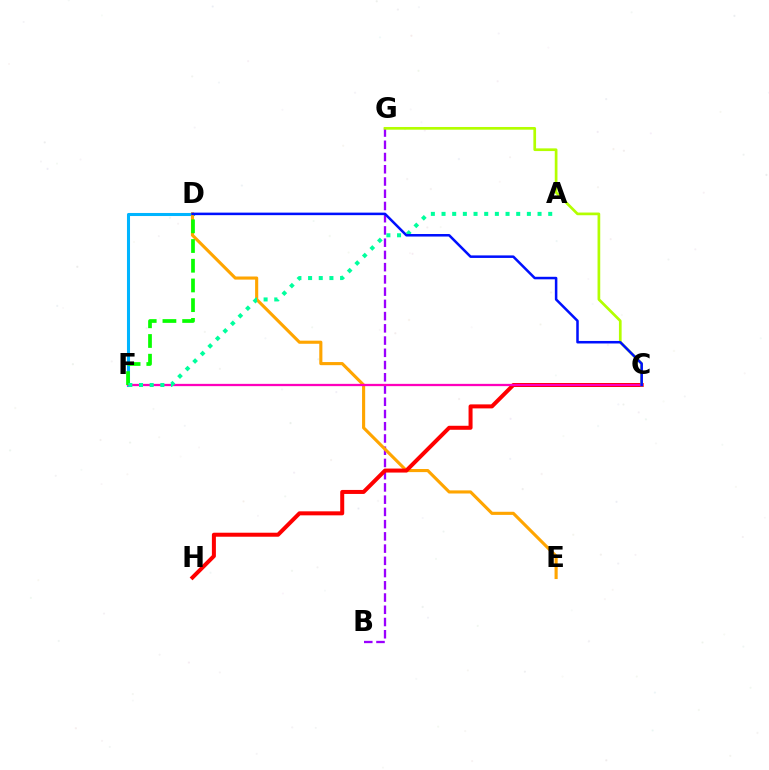{('D', 'F'): [{'color': '#00b5ff', 'line_style': 'solid', 'thickness': 2.2}, {'color': '#08ff00', 'line_style': 'dashed', 'thickness': 2.68}], ('B', 'G'): [{'color': '#9b00ff', 'line_style': 'dashed', 'thickness': 1.66}], ('D', 'E'): [{'color': '#ffa500', 'line_style': 'solid', 'thickness': 2.24}], ('C', 'H'): [{'color': '#ff0000', 'line_style': 'solid', 'thickness': 2.88}], ('C', 'G'): [{'color': '#b3ff00', 'line_style': 'solid', 'thickness': 1.94}], ('C', 'F'): [{'color': '#ff00bd', 'line_style': 'solid', 'thickness': 1.64}], ('A', 'F'): [{'color': '#00ff9d', 'line_style': 'dotted', 'thickness': 2.9}], ('C', 'D'): [{'color': '#0010ff', 'line_style': 'solid', 'thickness': 1.82}]}